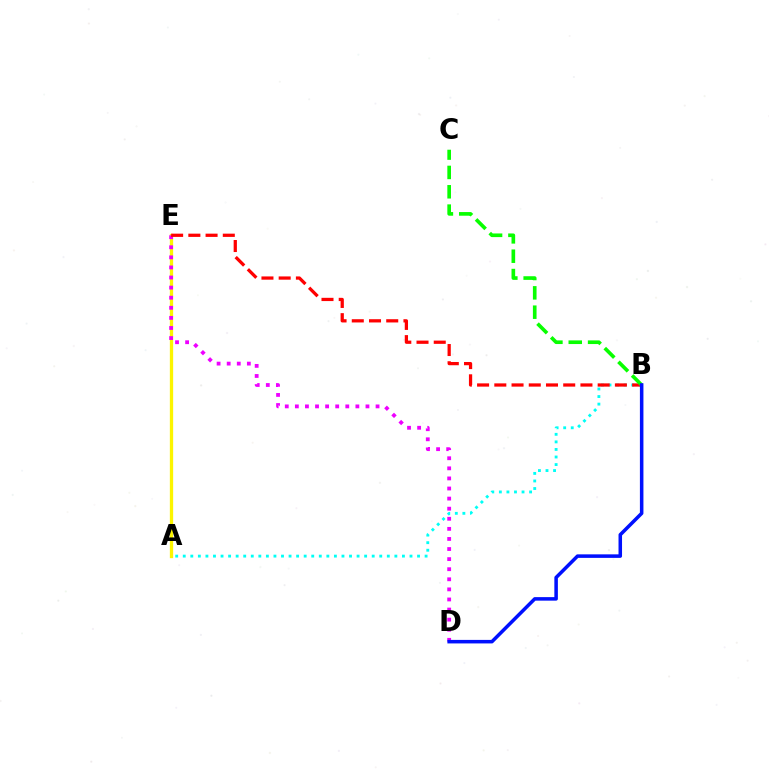{('A', 'B'): [{'color': '#00fff6', 'line_style': 'dotted', 'thickness': 2.05}], ('A', 'E'): [{'color': '#fcf500', 'line_style': 'solid', 'thickness': 2.37}], ('D', 'E'): [{'color': '#ee00ff', 'line_style': 'dotted', 'thickness': 2.74}], ('B', 'E'): [{'color': '#ff0000', 'line_style': 'dashed', 'thickness': 2.34}], ('B', 'C'): [{'color': '#08ff00', 'line_style': 'dashed', 'thickness': 2.63}], ('B', 'D'): [{'color': '#0010ff', 'line_style': 'solid', 'thickness': 2.54}]}